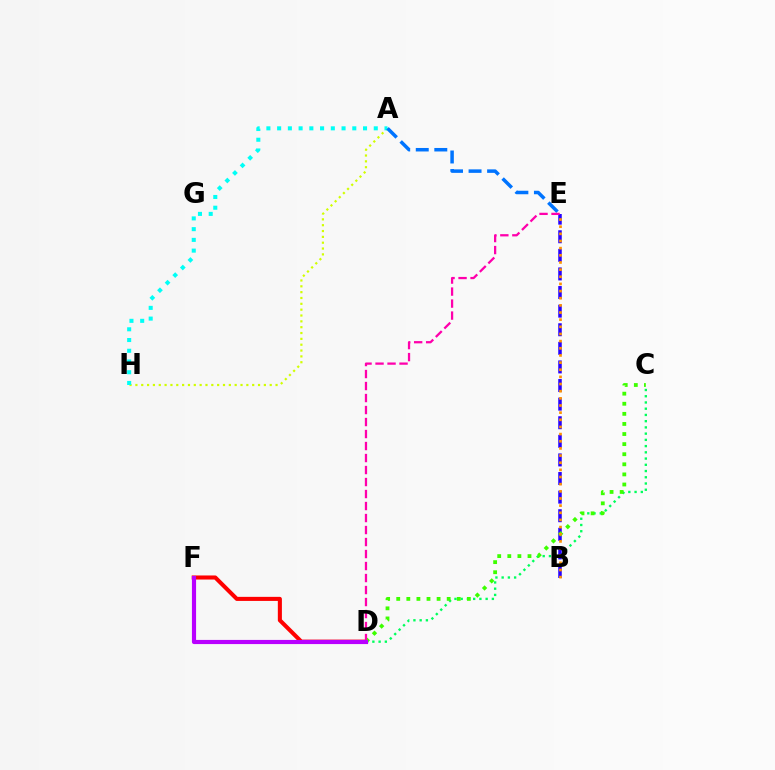{('A', 'H'): [{'color': '#d1ff00', 'line_style': 'dotted', 'thickness': 1.59}, {'color': '#00fff6', 'line_style': 'dotted', 'thickness': 2.92}], ('D', 'F'): [{'color': '#ff0000', 'line_style': 'solid', 'thickness': 2.93}, {'color': '#b900ff', 'line_style': 'solid', 'thickness': 3.0}], ('C', 'D'): [{'color': '#00ff5c', 'line_style': 'dotted', 'thickness': 1.69}, {'color': '#3dff00', 'line_style': 'dotted', 'thickness': 2.74}], ('A', 'E'): [{'color': '#0074ff', 'line_style': 'dashed', 'thickness': 2.52}], ('B', 'E'): [{'color': '#2500ff', 'line_style': 'dashed', 'thickness': 2.53}, {'color': '#ff9400', 'line_style': 'dotted', 'thickness': 1.94}], ('D', 'E'): [{'color': '#ff00ac', 'line_style': 'dashed', 'thickness': 1.63}]}